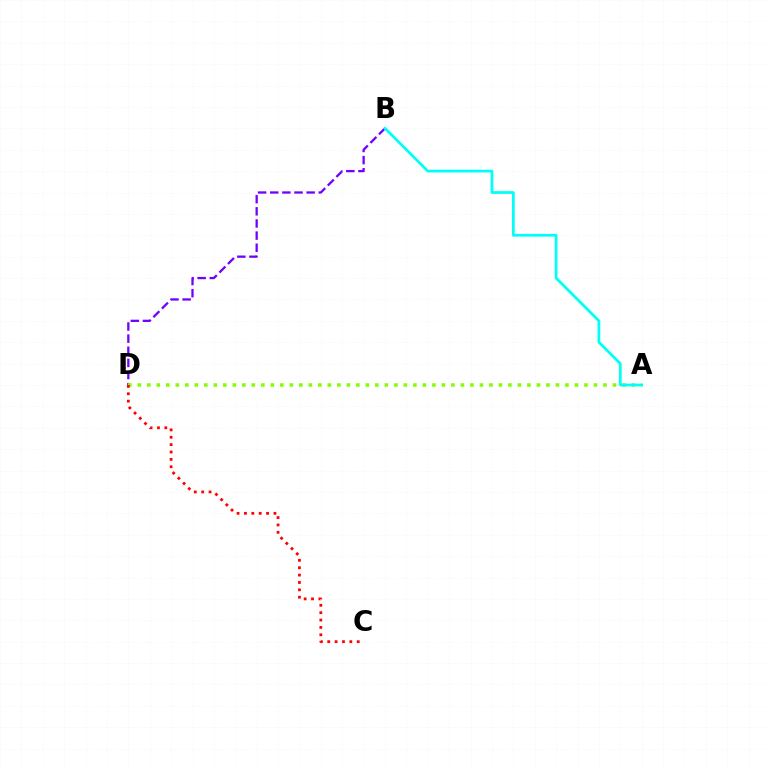{('B', 'D'): [{'color': '#7200ff', 'line_style': 'dashed', 'thickness': 1.65}], ('A', 'D'): [{'color': '#84ff00', 'line_style': 'dotted', 'thickness': 2.58}], ('C', 'D'): [{'color': '#ff0000', 'line_style': 'dotted', 'thickness': 2.0}], ('A', 'B'): [{'color': '#00fff6', 'line_style': 'solid', 'thickness': 1.97}]}